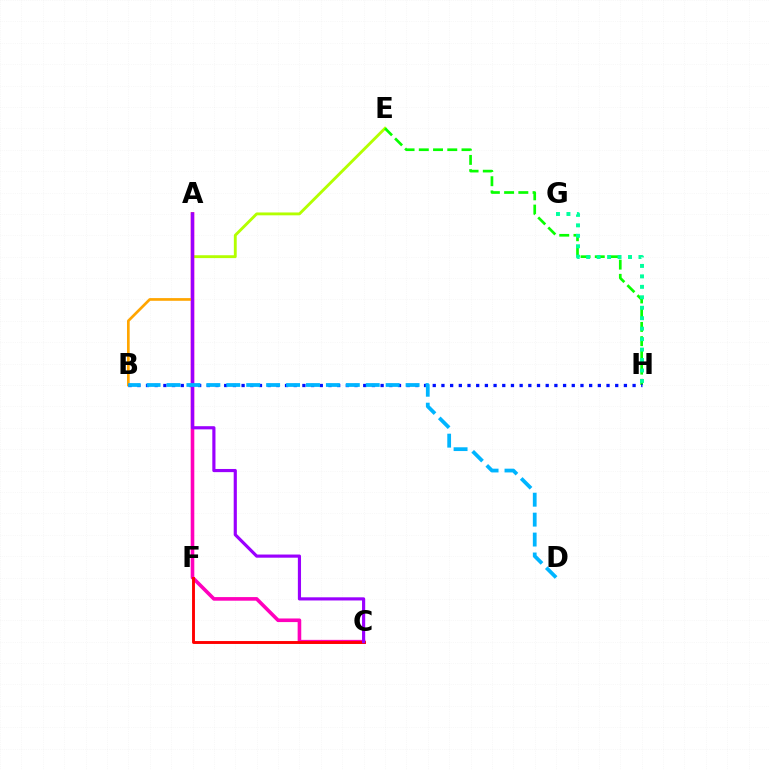{('E', 'F'): [{'color': '#b3ff00', 'line_style': 'solid', 'thickness': 2.06}], ('E', 'H'): [{'color': '#08ff00', 'line_style': 'dashed', 'thickness': 1.93}], ('A', 'C'): [{'color': '#ff00bd', 'line_style': 'solid', 'thickness': 2.6}, {'color': '#9b00ff', 'line_style': 'solid', 'thickness': 2.28}], ('G', 'H'): [{'color': '#00ff9d', 'line_style': 'dotted', 'thickness': 2.84}], ('A', 'B'): [{'color': '#ffa500', 'line_style': 'solid', 'thickness': 1.93}], ('C', 'F'): [{'color': '#ff0000', 'line_style': 'solid', 'thickness': 2.09}], ('B', 'H'): [{'color': '#0010ff', 'line_style': 'dotted', 'thickness': 2.36}], ('B', 'D'): [{'color': '#00b5ff', 'line_style': 'dashed', 'thickness': 2.71}]}